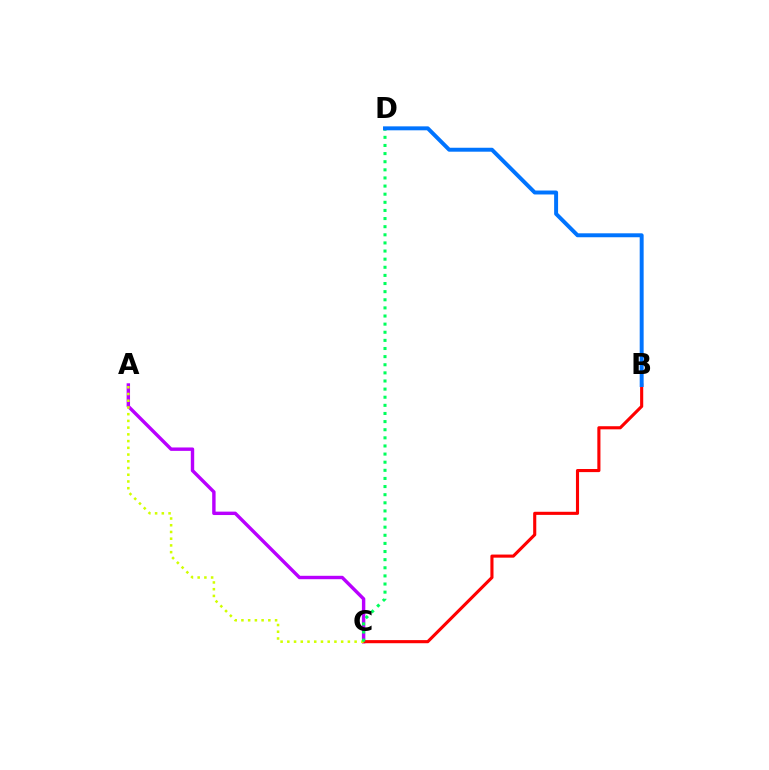{('A', 'C'): [{'color': '#b900ff', 'line_style': 'solid', 'thickness': 2.45}, {'color': '#d1ff00', 'line_style': 'dotted', 'thickness': 1.83}], ('B', 'C'): [{'color': '#ff0000', 'line_style': 'solid', 'thickness': 2.24}], ('C', 'D'): [{'color': '#00ff5c', 'line_style': 'dotted', 'thickness': 2.21}], ('B', 'D'): [{'color': '#0074ff', 'line_style': 'solid', 'thickness': 2.84}]}